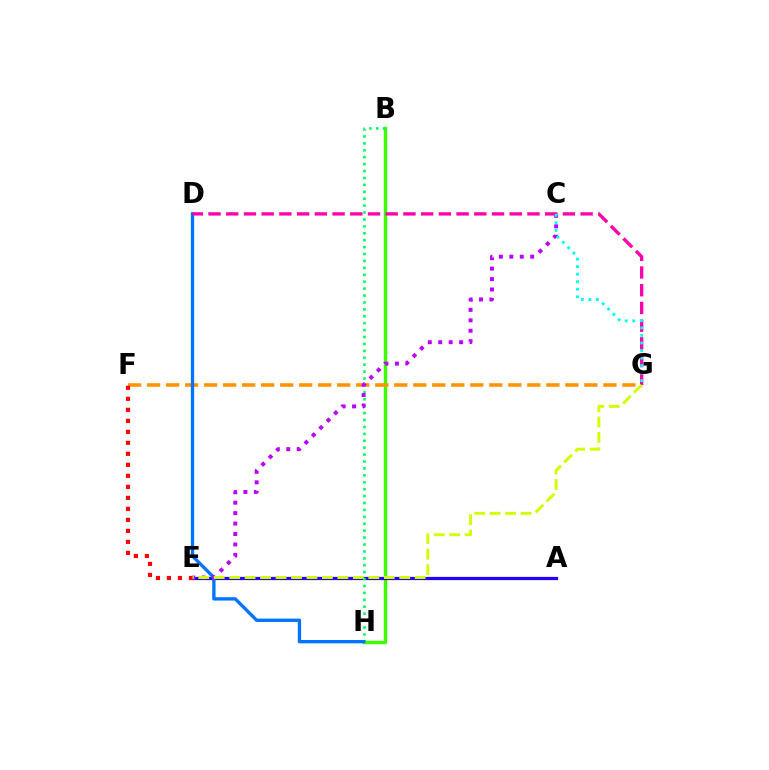{('B', 'H'): [{'color': '#3dff00', 'line_style': 'solid', 'thickness': 2.47}, {'color': '#00ff5c', 'line_style': 'dotted', 'thickness': 1.88}], ('A', 'E'): [{'color': '#2500ff', 'line_style': 'solid', 'thickness': 2.33}], ('F', 'G'): [{'color': '#ff9400', 'line_style': 'dashed', 'thickness': 2.58}], ('E', 'F'): [{'color': '#ff0000', 'line_style': 'dotted', 'thickness': 2.99}], ('D', 'H'): [{'color': '#0074ff', 'line_style': 'solid', 'thickness': 2.41}], ('C', 'E'): [{'color': '#b900ff', 'line_style': 'dotted', 'thickness': 2.84}], ('D', 'G'): [{'color': '#ff00ac', 'line_style': 'dashed', 'thickness': 2.41}], ('E', 'G'): [{'color': '#d1ff00', 'line_style': 'dashed', 'thickness': 2.1}], ('C', 'G'): [{'color': '#00fff6', 'line_style': 'dotted', 'thickness': 2.05}]}